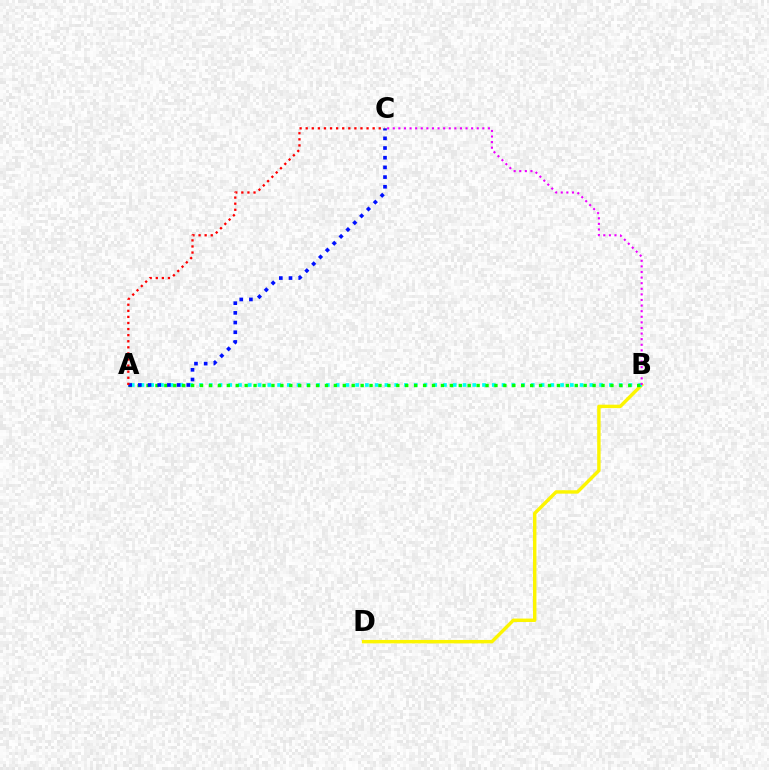{('B', 'D'): [{'color': '#fcf500', 'line_style': 'solid', 'thickness': 2.47}], ('A', 'B'): [{'color': '#00fff6', 'line_style': 'dotted', 'thickness': 2.65}, {'color': '#08ff00', 'line_style': 'dotted', 'thickness': 2.42}], ('A', 'C'): [{'color': '#0010ff', 'line_style': 'dotted', 'thickness': 2.63}, {'color': '#ff0000', 'line_style': 'dotted', 'thickness': 1.65}], ('B', 'C'): [{'color': '#ee00ff', 'line_style': 'dotted', 'thickness': 1.52}]}